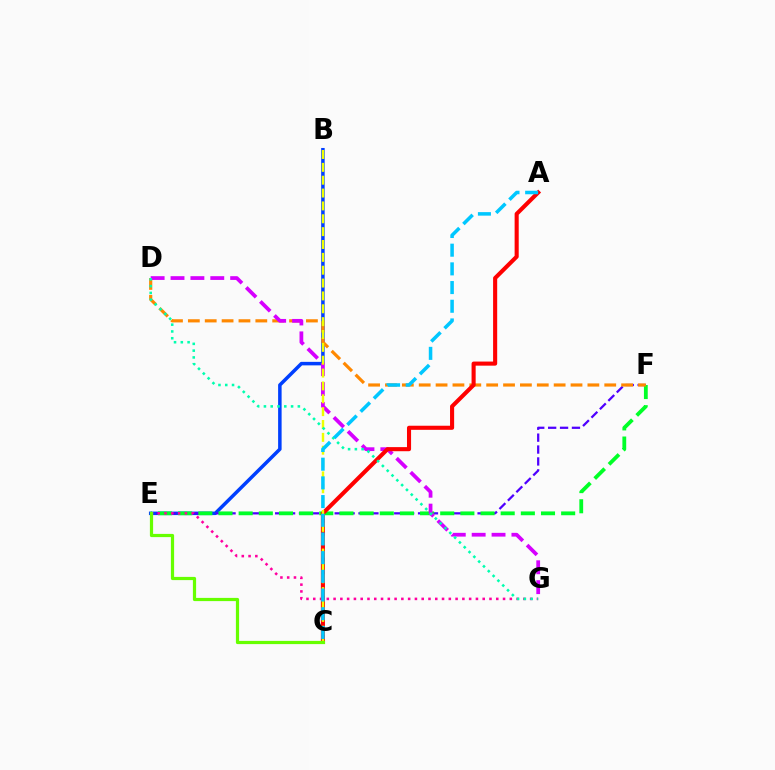{('B', 'E'): [{'color': '#003fff', 'line_style': 'solid', 'thickness': 2.52}], ('E', 'F'): [{'color': '#4f00ff', 'line_style': 'dashed', 'thickness': 1.62}, {'color': '#00ff27', 'line_style': 'dashed', 'thickness': 2.74}], ('D', 'F'): [{'color': '#ff8800', 'line_style': 'dashed', 'thickness': 2.29}], ('D', 'G'): [{'color': '#d600ff', 'line_style': 'dashed', 'thickness': 2.7}, {'color': '#00ffaf', 'line_style': 'dotted', 'thickness': 1.84}], ('E', 'G'): [{'color': '#ff00a0', 'line_style': 'dotted', 'thickness': 1.84}], ('A', 'C'): [{'color': '#ff0000', 'line_style': 'solid', 'thickness': 2.95}, {'color': '#00c7ff', 'line_style': 'dashed', 'thickness': 2.54}], ('B', 'C'): [{'color': '#eeff00', 'line_style': 'dashed', 'thickness': 1.75}], ('C', 'E'): [{'color': '#66ff00', 'line_style': 'solid', 'thickness': 2.31}]}